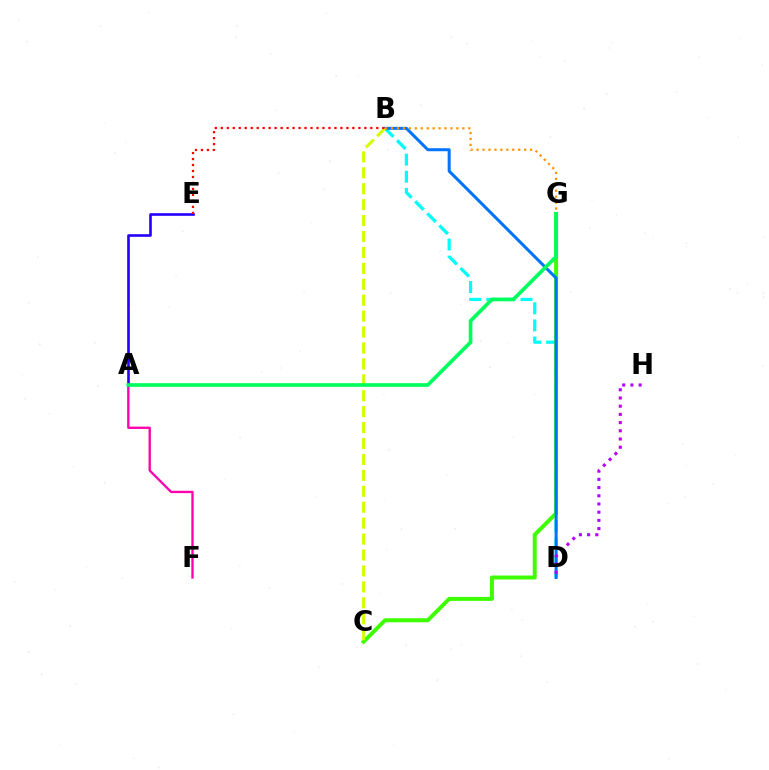{('A', 'F'): [{'color': '#ff00ac', 'line_style': 'solid', 'thickness': 1.68}], ('B', 'D'): [{'color': '#00fff6', 'line_style': 'dashed', 'thickness': 2.32}, {'color': '#0074ff', 'line_style': 'solid', 'thickness': 2.17}], ('C', 'G'): [{'color': '#3dff00', 'line_style': 'solid', 'thickness': 2.86}], ('B', 'G'): [{'color': '#ff9400', 'line_style': 'dotted', 'thickness': 1.61}], ('B', 'C'): [{'color': '#d1ff00', 'line_style': 'dashed', 'thickness': 2.16}], ('D', 'H'): [{'color': '#b900ff', 'line_style': 'dotted', 'thickness': 2.23}], ('A', 'E'): [{'color': '#2500ff', 'line_style': 'solid', 'thickness': 1.89}], ('B', 'E'): [{'color': '#ff0000', 'line_style': 'dotted', 'thickness': 1.63}], ('A', 'G'): [{'color': '#00ff5c', 'line_style': 'solid', 'thickness': 2.65}]}